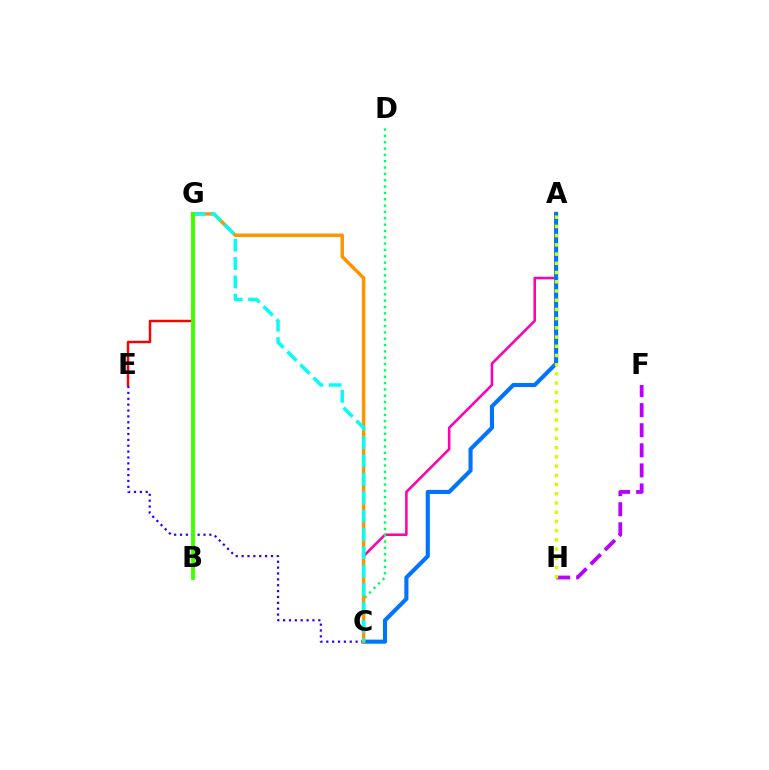{('A', 'C'): [{'color': '#ff00ac', 'line_style': 'solid', 'thickness': 1.84}, {'color': '#0074ff', 'line_style': 'solid', 'thickness': 2.95}], ('F', 'H'): [{'color': '#b900ff', 'line_style': 'dashed', 'thickness': 2.73}], ('E', 'G'): [{'color': '#ff0000', 'line_style': 'solid', 'thickness': 1.75}], ('A', 'H'): [{'color': '#d1ff00', 'line_style': 'dotted', 'thickness': 2.5}], ('C', 'E'): [{'color': '#2500ff', 'line_style': 'dotted', 'thickness': 1.59}], ('C', 'D'): [{'color': '#00ff5c', 'line_style': 'dotted', 'thickness': 1.72}], ('C', 'G'): [{'color': '#ff9400', 'line_style': 'solid', 'thickness': 2.52}, {'color': '#00fff6', 'line_style': 'dashed', 'thickness': 2.5}], ('B', 'G'): [{'color': '#3dff00', 'line_style': 'solid', 'thickness': 2.76}]}